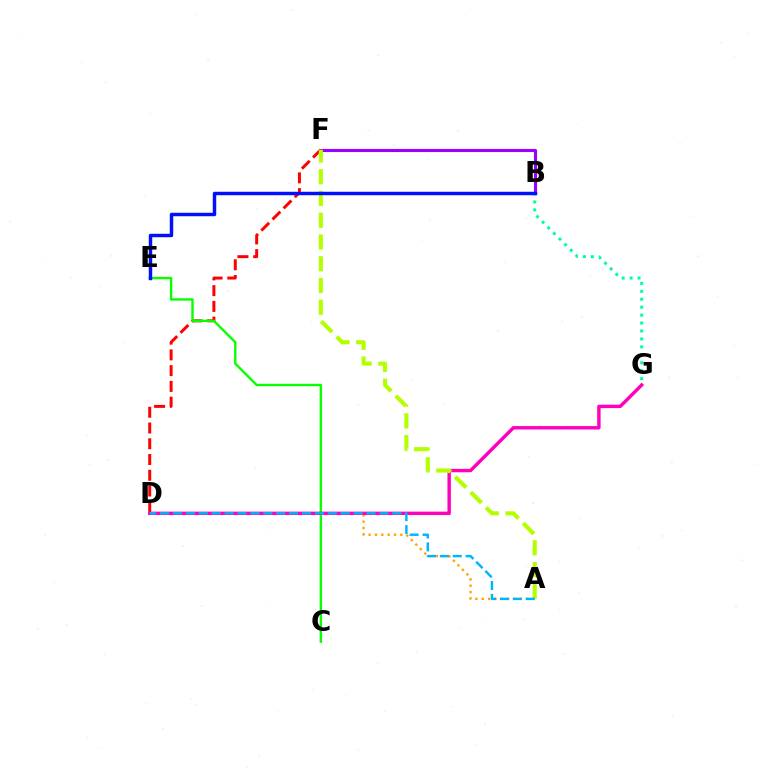{('D', 'F'): [{'color': '#ff0000', 'line_style': 'dashed', 'thickness': 2.14}], ('A', 'D'): [{'color': '#ffa500', 'line_style': 'dotted', 'thickness': 1.72}, {'color': '#00b5ff', 'line_style': 'dashed', 'thickness': 1.75}], ('C', 'E'): [{'color': '#08ff00', 'line_style': 'solid', 'thickness': 1.72}], ('B', 'F'): [{'color': '#9b00ff', 'line_style': 'solid', 'thickness': 2.23}], ('D', 'G'): [{'color': '#ff00bd', 'line_style': 'solid', 'thickness': 2.45}], ('A', 'F'): [{'color': '#b3ff00', 'line_style': 'dashed', 'thickness': 2.96}], ('B', 'G'): [{'color': '#00ff9d', 'line_style': 'dotted', 'thickness': 2.16}], ('B', 'E'): [{'color': '#0010ff', 'line_style': 'solid', 'thickness': 2.49}]}